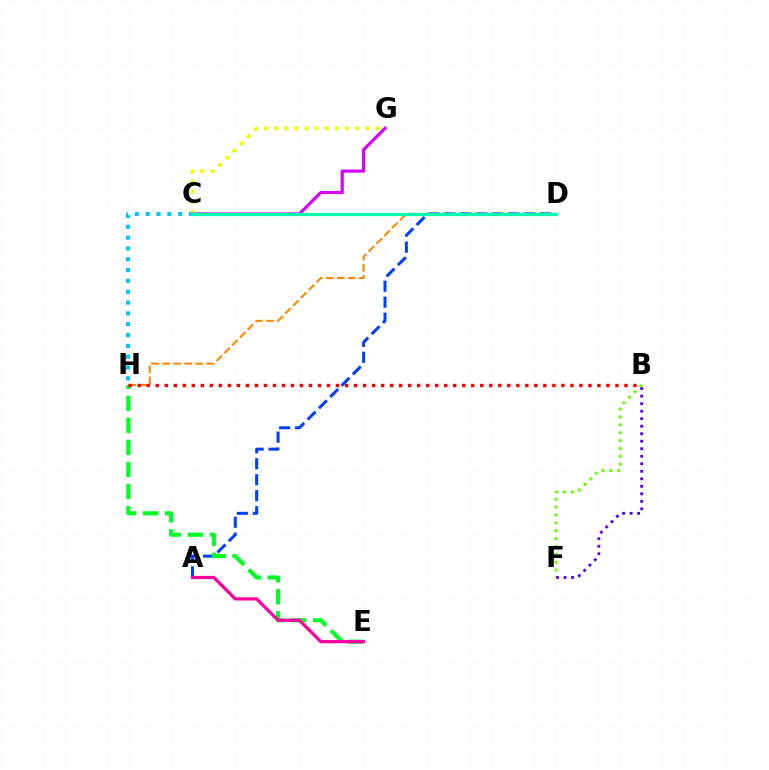{('C', 'G'): [{'color': '#d600ff', 'line_style': 'solid', 'thickness': 2.28}, {'color': '#eeff00', 'line_style': 'dotted', 'thickness': 2.76}], ('D', 'H'): [{'color': '#ff8800', 'line_style': 'dashed', 'thickness': 1.5}], ('A', 'D'): [{'color': '#003fff', 'line_style': 'dashed', 'thickness': 2.17}], ('E', 'H'): [{'color': '#00ff27', 'line_style': 'dashed', 'thickness': 2.99}], ('A', 'E'): [{'color': '#ff00a0', 'line_style': 'solid', 'thickness': 2.33}], ('C', 'H'): [{'color': '#00c7ff', 'line_style': 'dotted', 'thickness': 2.94}], ('B', 'H'): [{'color': '#ff0000', 'line_style': 'dotted', 'thickness': 2.45}], ('C', 'D'): [{'color': '#00ffaf', 'line_style': 'solid', 'thickness': 2.34}], ('B', 'F'): [{'color': '#66ff00', 'line_style': 'dotted', 'thickness': 2.14}, {'color': '#4f00ff', 'line_style': 'dotted', 'thickness': 2.04}]}